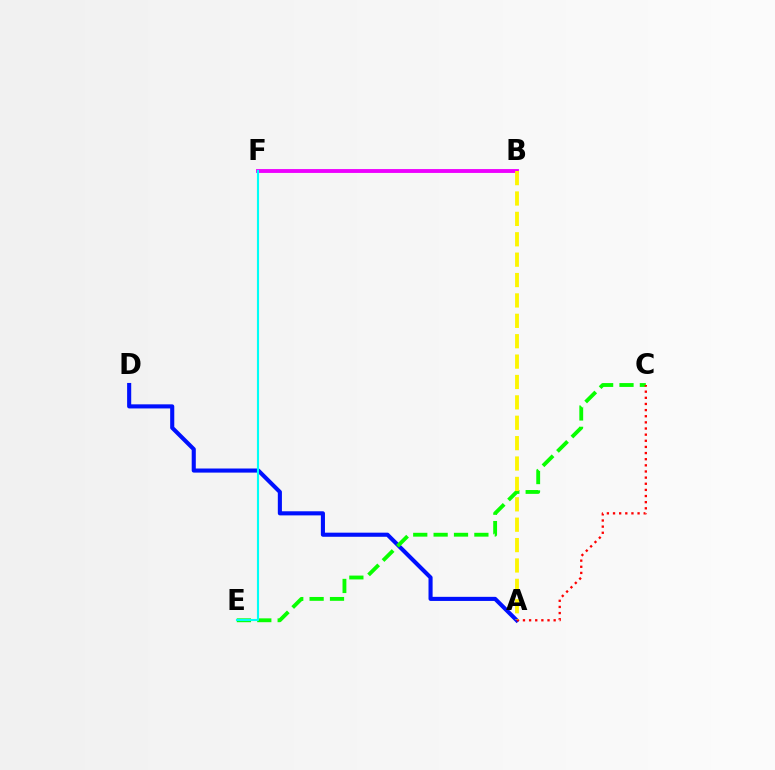{('A', 'D'): [{'color': '#0010ff', 'line_style': 'solid', 'thickness': 2.95}], ('B', 'F'): [{'color': '#ee00ff', 'line_style': 'solid', 'thickness': 2.78}], ('C', 'E'): [{'color': '#08ff00', 'line_style': 'dashed', 'thickness': 2.77}], ('A', 'C'): [{'color': '#ff0000', 'line_style': 'dotted', 'thickness': 1.67}], ('A', 'B'): [{'color': '#fcf500', 'line_style': 'dashed', 'thickness': 2.77}], ('E', 'F'): [{'color': '#00fff6', 'line_style': 'solid', 'thickness': 1.54}]}